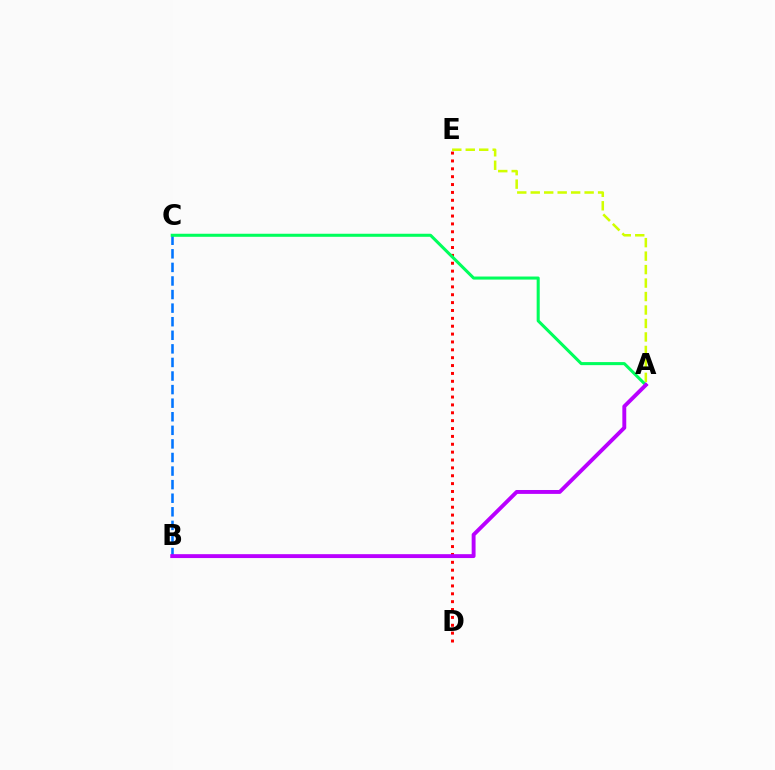{('D', 'E'): [{'color': '#ff0000', 'line_style': 'dotted', 'thickness': 2.14}], ('A', 'E'): [{'color': '#d1ff00', 'line_style': 'dashed', 'thickness': 1.83}], ('B', 'C'): [{'color': '#0074ff', 'line_style': 'dashed', 'thickness': 1.84}], ('A', 'C'): [{'color': '#00ff5c', 'line_style': 'solid', 'thickness': 2.2}], ('A', 'B'): [{'color': '#b900ff', 'line_style': 'solid', 'thickness': 2.81}]}